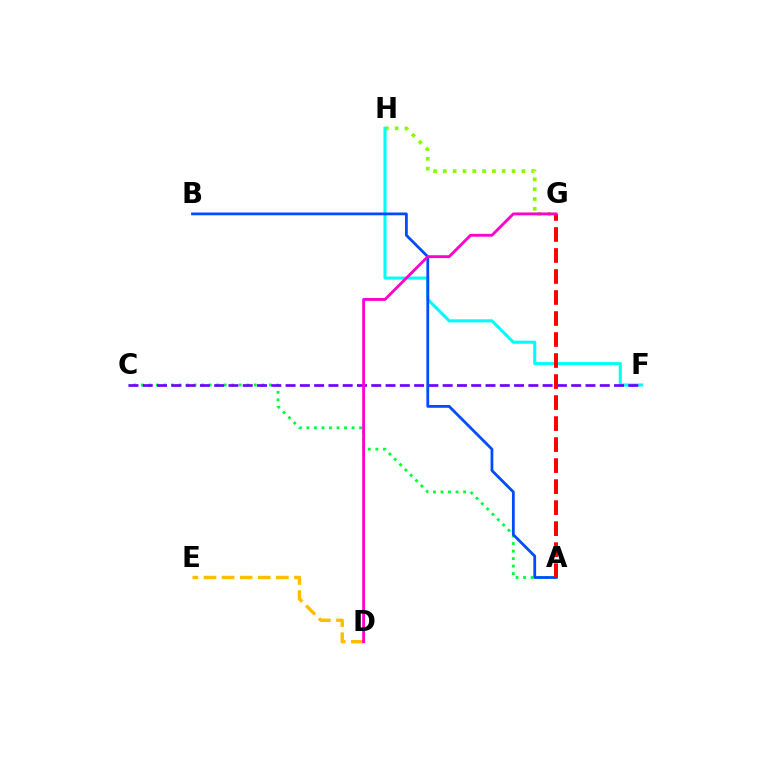{('G', 'H'): [{'color': '#84ff00', 'line_style': 'dotted', 'thickness': 2.66}], ('F', 'H'): [{'color': '#00fff6', 'line_style': 'solid', 'thickness': 2.22}], ('A', 'C'): [{'color': '#00ff39', 'line_style': 'dotted', 'thickness': 2.05}], ('C', 'F'): [{'color': '#7200ff', 'line_style': 'dashed', 'thickness': 1.94}], ('D', 'E'): [{'color': '#ffbd00', 'line_style': 'dashed', 'thickness': 2.46}], ('A', 'B'): [{'color': '#004bff', 'line_style': 'solid', 'thickness': 2.0}], ('A', 'G'): [{'color': '#ff0000', 'line_style': 'dashed', 'thickness': 2.85}], ('D', 'G'): [{'color': '#ff00cf', 'line_style': 'solid', 'thickness': 2.05}]}